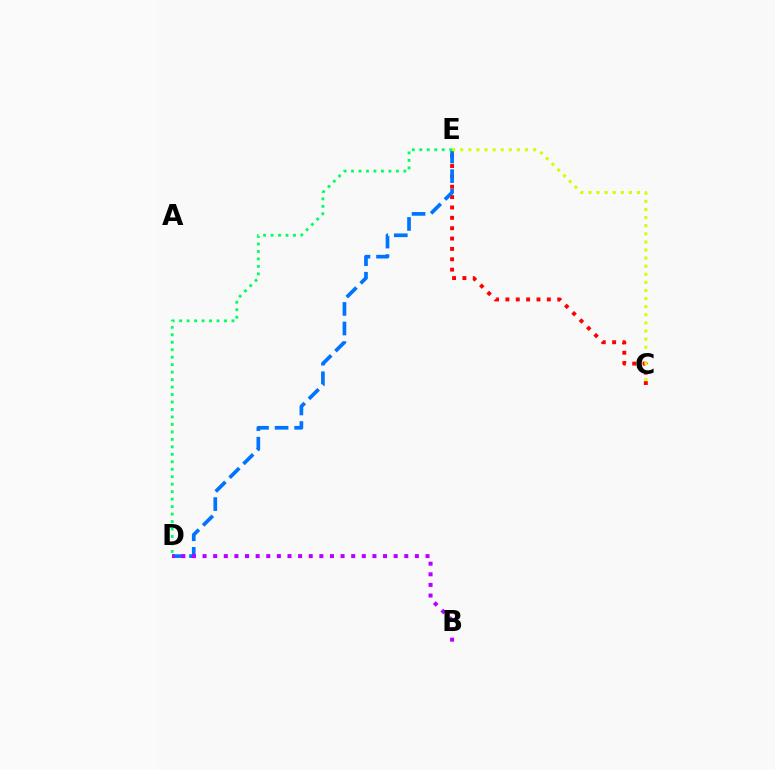{('C', 'E'): [{'color': '#ff0000', 'line_style': 'dotted', 'thickness': 2.82}, {'color': '#d1ff00', 'line_style': 'dotted', 'thickness': 2.2}], ('D', 'E'): [{'color': '#0074ff', 'line_style': 'dashed', 'thickness': 2.66}, {'color': '#00ff5c', 'line_style': 'dotted', 'thickness': 2.03}], ('B', 'D'): [{'color': '#b900ff', 'line_style': 'dotted', 'thickness': 2.88}]}